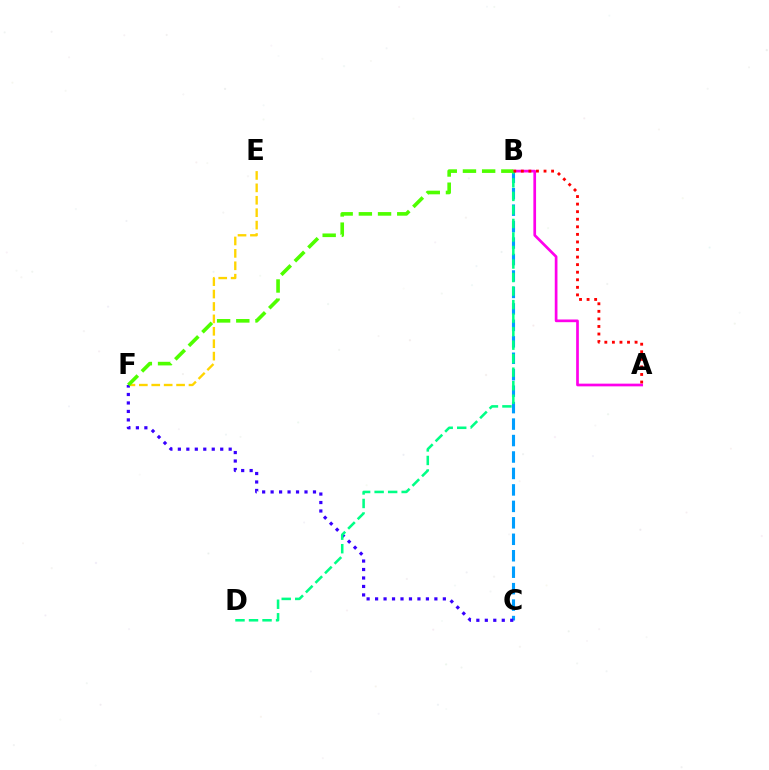{('B', 'C'): [{'color': '#009eff', 'line_style': 'dashed', 'thickness': 2.24}], ('E', 'F'): [{'color': '#ffd500', 'line_style': 'dashed', 'thickness': 1.69}], ('A', 'B'): [{'color': '#ff00ed', 'line_style': 'solid', 'thickness': 1.94}, {'color': '#ff0000', 'line_style': 'dotted', 'thickness': 2.06}], ('C', 'F'): [{'color': '#3700ff', 'line_style': 'dotted', 'thickness': 2.3}], ('B', 'D'): [{'color': '#00ff86', 'line_style': 'dashed', 'thickness': 1.84}], ('B', 'F'): [{'color': '#4fff00', 'line_style': 'dashed', 'thickness': 2.61}]}